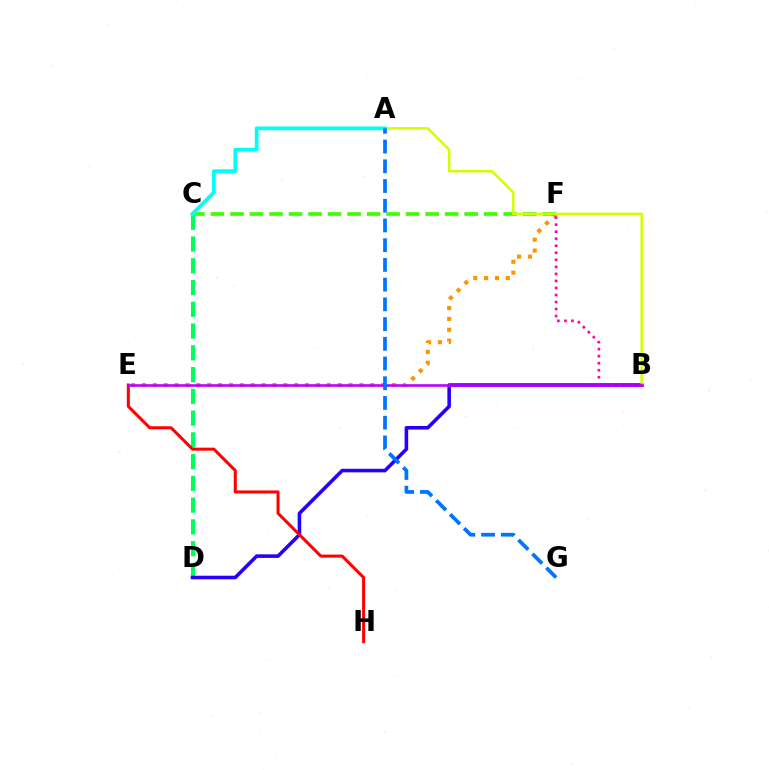{('C', 'D'): [{'color': '#00ff5c', 'line_style': 'dashed', 'thickness': 2.96}], ('E', 'F'): [{'color': '#ff9400', 'line_style': 'dotted', 'thickness': 2.95}], ('B', 'D'): [{'color': '#2500ff', 'line_style': 'solid', 'thickness': 2.57}], ('C', 'F'): [{'color': '#3dff00', 'line_style': 'dashed', 'thickness': 2.65}], ('A', 'B'): [{'color': '#d1ff00', 'line_style': 'solid', 'thickness': 1.78}], ('A', 'C'): [{'color': '#00fff6', 'line_style': 'solid', 'thickness': 2.68}], ('B', 'F'): [{'color': '#ff00ac', 'line_style': 'dotted', 'thickness': 1.91}], ('E', 'H'): [{'color': '#ff0000', 'line_style': 'solid', 'thickness': 2.18}], ('B', 'E'): [{'color': '#b900ff', 'line_style': 'solid', 'thickness': 1.87}], ('A', 'G'): [{'color': '#0074ff', 'line_style': 'dashed', 'thickness': 2.68}]}